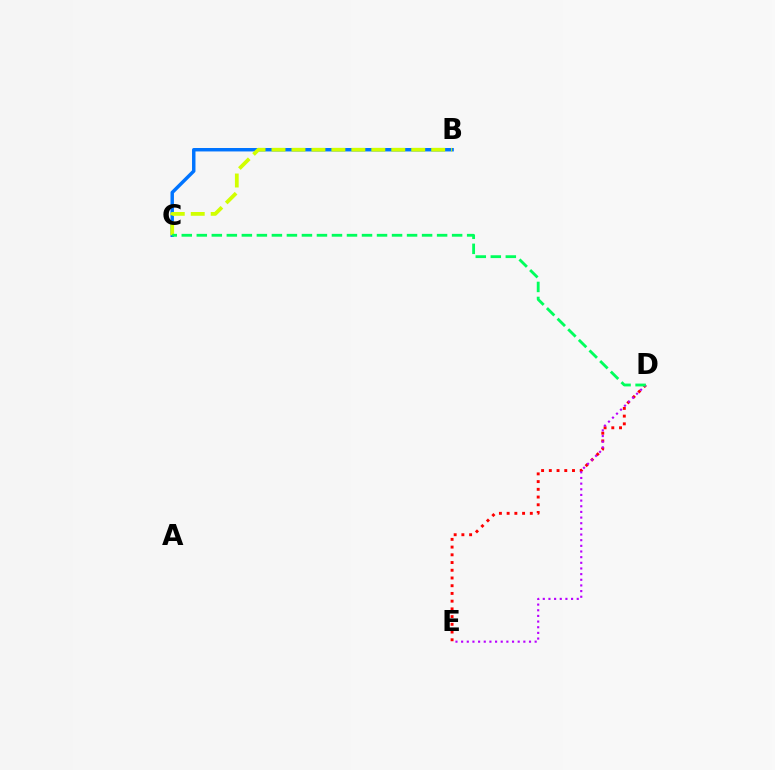{('B', 'C'): [{'color': '#0074ff', 'line_style': 'solid', 'thickness': 2.48}, {'color': '#d1ff00', 'line_style': 'dashed', 'thickness': 2.71}], ('D', 'E'): [{'color': '#ff0000', 'line_style': 'dotted', 'thickness': 2.1}, {'color': '#b900ff', 'line_style': 'dotted', 'thickness': 1.54}], ('C', 'D'): [{'color': '#00ff5c', 'line_style': 'dashed', 'thickness': 2.04}]}